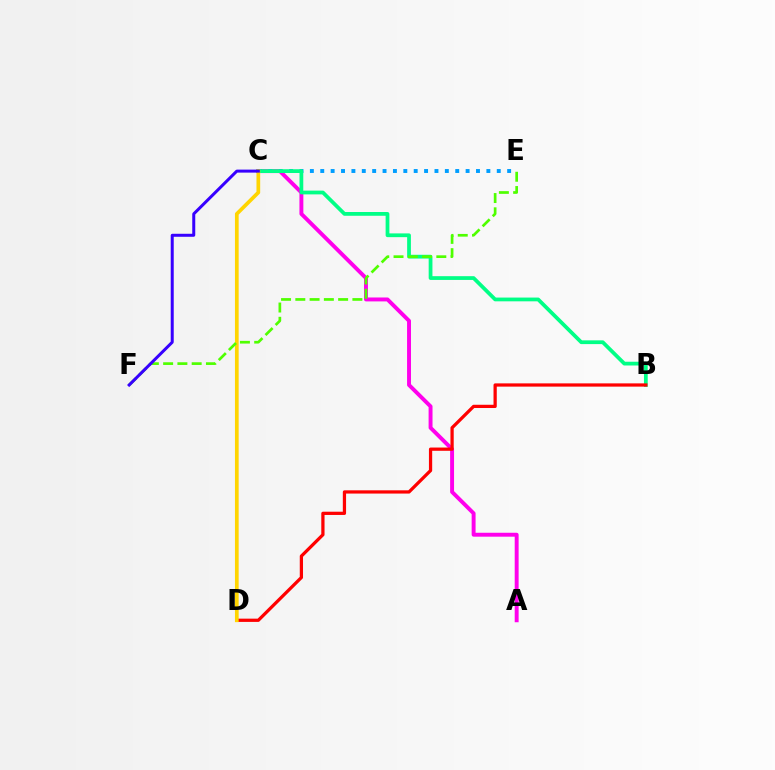{('A', 'C'): [{'color': '#ff00ed', 'line_style': 'solid', 'thickness': 2.82}], ('C', 'E'): [{'color': '#009eff', 'line_style': 'dotted', 'thickness': 2.82}], ('B', 'C'): [{'color': '#00ff86', 'line_style': 'solid', 'thickness': 2.71}], ('B', 'D'): [{'color': '#ff0000', 'line_style': 'solid', 'thickness': 2.34}], ('C', 'D'): [{'color': '#ffd500', 'line_style': 'solid', 'thickness': 2.67}], ('E', 'F'): [{'color': '#4fff00', 'line_style': 'dashed', 'thickness': 1.94}], ('C', 'F'): [{'color': '#3700ff', 'line_style': 'solid', 'thickness': 2.16}]}